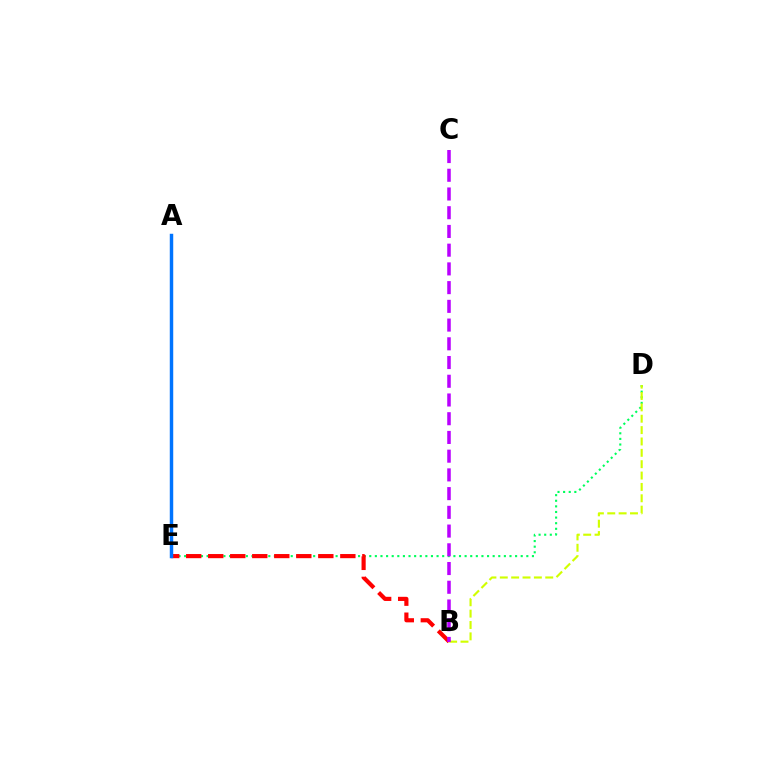{('D', 'E'): [{'color': '#00ff5c', 'line_style': 'dotted', 'thickness': 1.52}], ('B', 'E'): [{'color': '#ff0000', 'line_style': 'dashed', 'thickness': 2.99}], ('B', 'D'): [{'color': '#d1ff00', 'line_style': 'dashed', 'thickness': 1.54}], ('B', 'C'): [{'color': '#b900ff', 'line_style': 'dashed', 'thickness': 2.54}], ('A', 'E'): [{'color': '#0074ff', 'line_style': 'solid', 'thickness': 2.49}]}